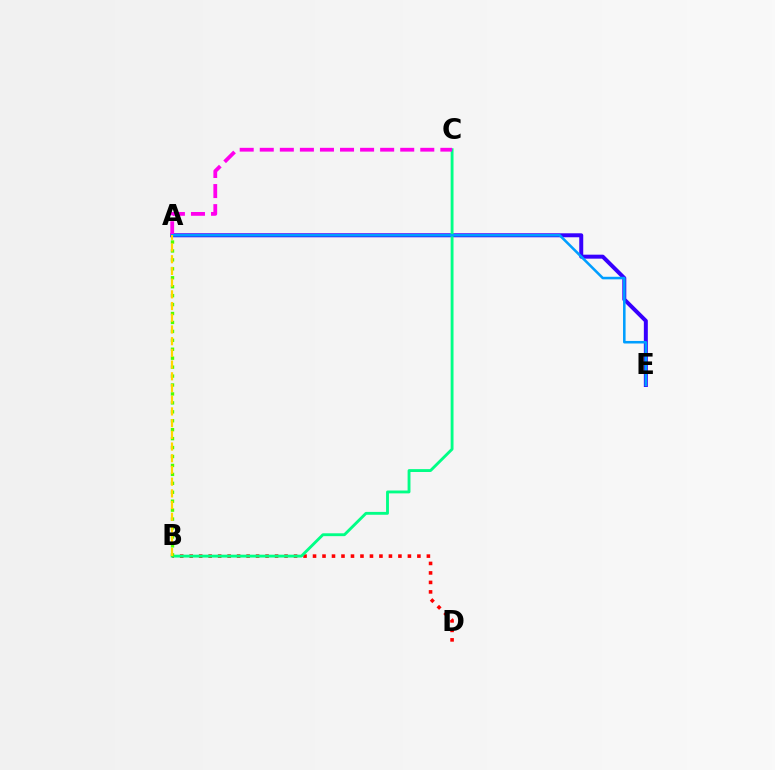{('A', 'E'): [{'color': '#3700ff', 'line_style': 'solid', 'thickness': 2.87}, {'color': '#009eff', 'line_style': 'solid', 'thickness': 1.84}], ('B', 'D'): [{'color': '#ff0000', 'line_style': 'dotted', 'thickness': 2.58}], ('B', 'C'): [{'color': '#00ff86', 'line_style': 'solid', 'thickness': 2.06}], ('A', 'C'): [{'color': '#ff00ed', 'line_style': 'dashed', 'thickness': 2.73}], ('A', 'B'): [{'color': '#4fff00', 'line_style': 'dotted', 'thickness': 2.43}, {'color': '#ffd500', 'line_style': 'dashed', 'thickness': 1.59}]}